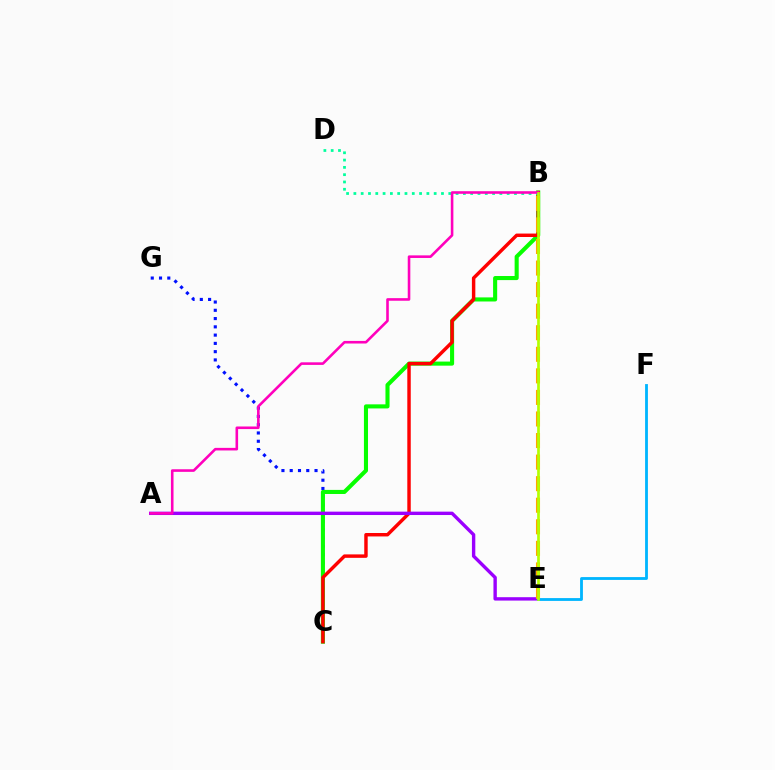{('C', 'G'): [{'color': '#0010ff', 'line_style': 'dotted', 'thickness': 2.25}], ('B', 'C'): [{'color': '#08ff00', 'line_style': 'solid', 'thickness': 2.94}, {'color': '#ff0000', 'line_style': 'solid', 'thickness': 2.48}], ('B', 'D'): [{'color': '#00ff9d', 'line_style': 'dotted', 'thickness': 1.98}], ('A', 'E'): [{'color': '#9b00ff', 'line_style': 'solid', 'thickness': 2.43}], ('B', 'E'): [{'color': '#ffa500', 'line_style': 'dashed', 'thickness': 2.93}, {'color': '#b3ff00', 'line_style': 'solid', 'thickness': 1.94}], ('E', 'F'): [{'color': '#00b5ff', 'line_style': 'solid', 'thickness': 2.03}], ('A', 'B'): [{'color': '#ff00bd', 'line_style': 'solid', 'thickness': 1.87}]}